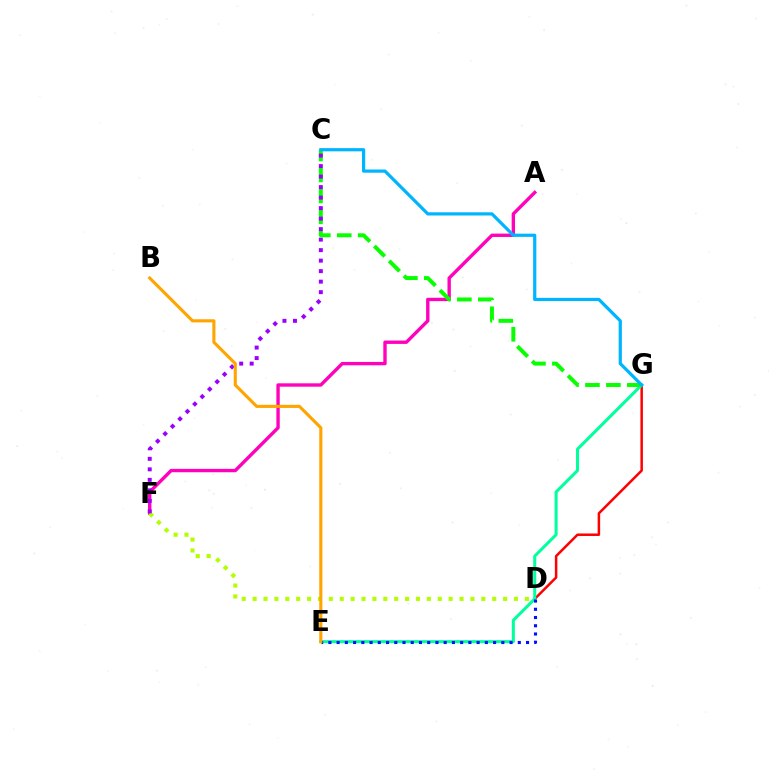{('D', 'G'): [{'color': '#ff0000', 'line_style': 'solid', 'thickness': 1.8}], ('A', 'F'): [{'color': '#ff00bd', 'line_style': 'solid', 'thickness': 2.42}], ('E', 'G'): [{'color': '#00ff9d', 'line_style': 'solid', 'thickness': 2.18}], ('D', 'E'): [{'color': '#0010ff', 'line_style': 'dotted', 'thickness': 2.24}], ('C', 'G'): [{'color': '#08ff00', 'line_style': 'dashed', 'thickness': 2.85}, {'color': '#00b5ff', 'line_style': 'solid', 'thickness': 2.31}], ('D', 'F'): [{'color': '#b3ff00', 'line_style': 'dotted', 'thickness': 2.96}], ('C', 'F'): [{'color': '#9b00ff', 'line_style': 'dotted', 'thickness': 2.85}], ('B', 'E'): [{'color': '#ffa500', 'line_style': 'solid', 'thickness': 2.24}]}